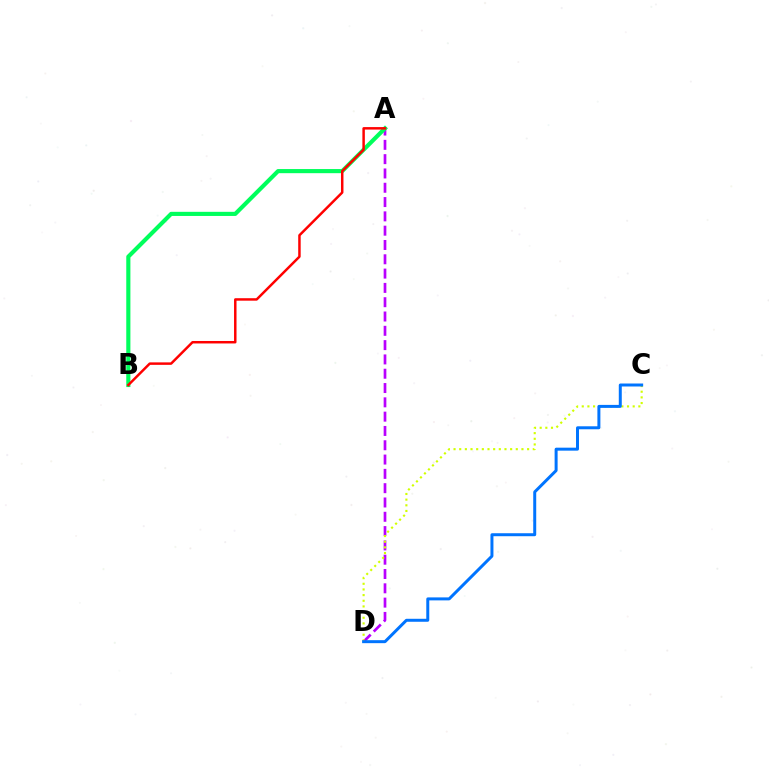{('A', 'D'): [{'color': '#b900ff', 'line_style': 'dashed', 'thickness': 1.94}], ('A', 'B'): [{'color': '#00ff5c', 'line_style': 'solid', 'thickness': 2.97}, {'color': '#ff0000', 'line_style': 'solid', 'thickness': 1.78}], ('C', 'D'): [{'color': '#d1ff00', 'line_style': 'dotted', 'thickness': 1.54}, {'color': '#0074ff', 'line_style': 'solid', 'thickness': 2.15}]}